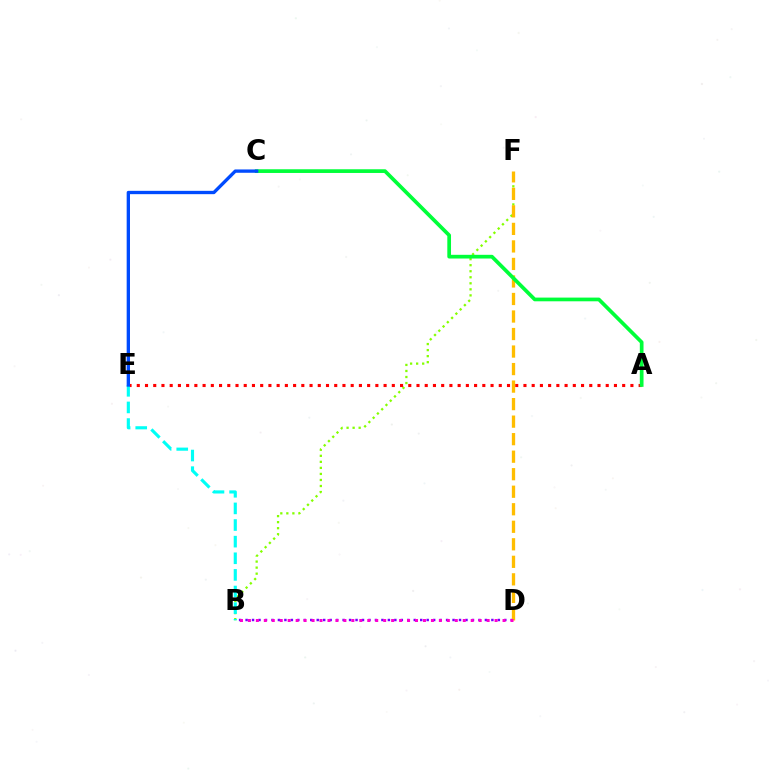{('B', 'F'): [{'color': '#84ff00', 'line_style': 'dotted', 'thickness': 1.64}], ('A', 'E'): [{'color': '#ff0000', 'line_style': 'dotted', 'thickness': 2.24}], ('B', 'D'): [{'color': '#7200ff', 'line_style': 'dotted', 'thickness': 1.76}, {'color': '#ff00cf', 'line_style': 'dotted', 'thickness': 2.16}], ('D', 'F'): [{'color': '#ffbd00', 'line_style': 'dashed', 'thickness': 2.38}], ('B', 'E'): [{'color': '#00fff6', 'line_style': 'dashed', 'thickness': 2.26}], ('A', 'C'): [{'color': '#00ff39', 'line_style': 'solid', 'thickness': 2.67}], ('C', 'E'): [{'color': '#004bff', 'line_style': 'solid', 'thickness': 2.39}]}